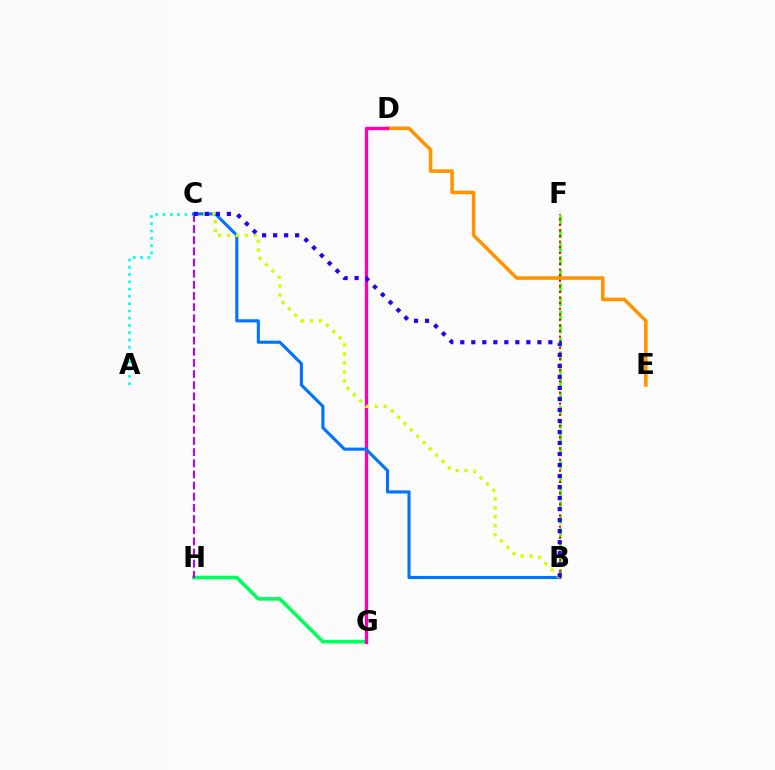{('G', 'H'): [{'color': '#00ff5c', 'line_style': 'solid', 'thickness': 2.59}], ('C', 'H'): [{'color': '#b900ff', 'line_style': 'dashed', 'thickness': 1.52}], ('B', 'F'): [{'color': '#3dff00', 'line_style': 'dashed', 'thickness': 1.85}, {'color': '#ff0000', 'line_style': 'dotted', 'thickness': 1.52}], ('D', 'E'): [{'color': '#ff9400', 'line_style': 'solid', 'thickness': 2.56}], ('A', 'C'): [{'color': '#00fff6', 'line_style': 'dotted', 'thickness': 1.98}], ('D', 'G'): [{'color': '#ff00ac', 'line_style': 'solid', 'thickness': 2.38}], ('B', 'C'): [{'color': '#0074ff', 'line_style': 'solid', 'thickness': 2.23}, {'color': '#d1ff00', 'line_style': 'dotted', 'thickness': 2.43}, {'color': '#2500ff', 'line_style': 'dotted', 'thickness': 2.99}]}